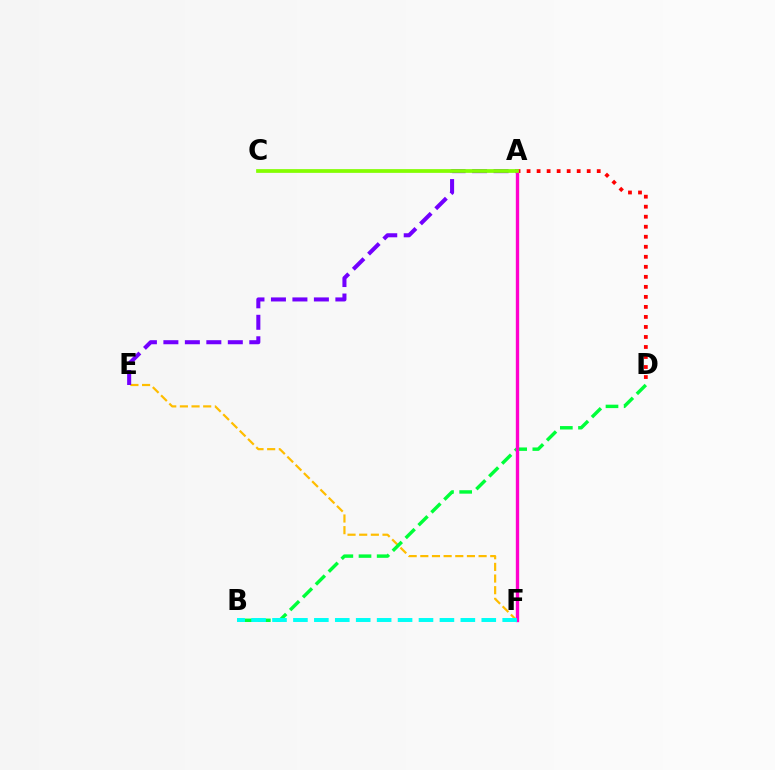{('A', 'C'): [{'color': '#004bff', 'line_style': 'solid', 'thickness': 1.52}, {'color': '#84ff00', 'line_style': 'solid', 'thickness': 2.67}], ('E', 'F'): [{'color': '#ffbd00', 'line_style': 'dashed', 'thickness': 1.58}], ('A', 'D'): [{'color': '#ff0000', 'line_style': 'dotted', 'thickness': 2.72}], ('B', 'D'): [{'color': '#00ff39', 'line_style': 'dashed', 'thickness': 2.47}], ('A', 'E'): [{'color': '#7200ff', 'line_style': 'dashed', 'thickness': 2.92}], ('A', 'F'): [{'color': '#ff00cf', 'line_style': 'solid', 'thickness': 2.41}], ('B', 'F'): [{'color': '#00fff6', 'line_style': 'dashed', 'thickness': 2.84}]}